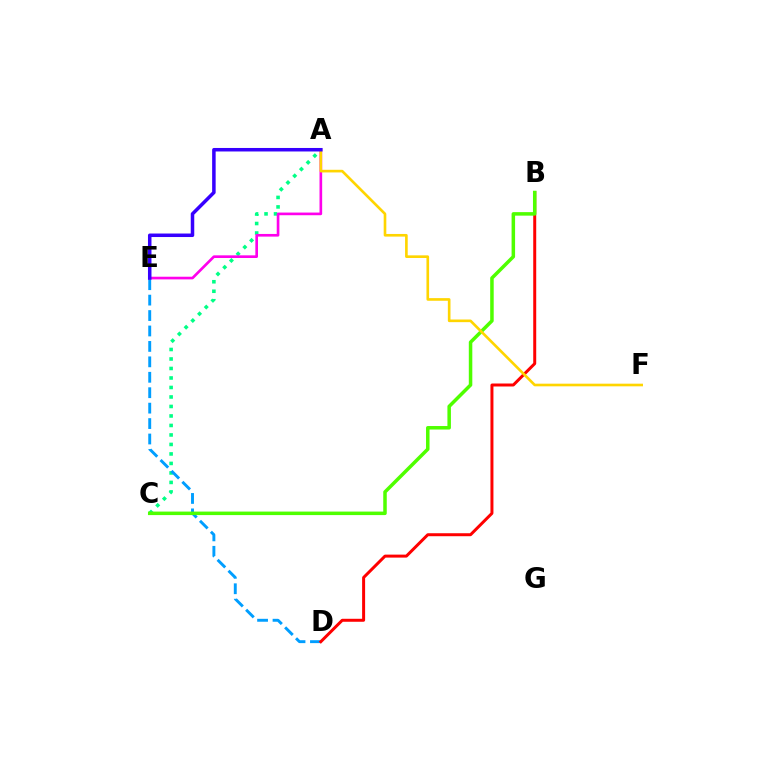{('A', 'C'): [{'color': '#00ff86', 'line_style': 'dotted', 'thickness': 2.58}], ('D', 'E'): [{'color': '#009eff', 'line_style': 'dashed', 'thickness': 2.1}], ('A', 'E'): [{'color': '#ff00ed', 'line_style': 'solid', 'thickness': 1.91}, {'color': '#3700ff', 'line_style': 'solid', 'thickness': 2.53}], ('B', 'D'): [{'color': '#ff0000', 'line_style': 'solid', 'thickness': 2.15}], ('B', 'C'): [{'color': '#4fff00', 'line_style': 'solid', 'thickness': 2.53}], ('A', 'F'): [{'color': '#ffd500', 'line_style': 'solid', 'thickness': 1.9}]}